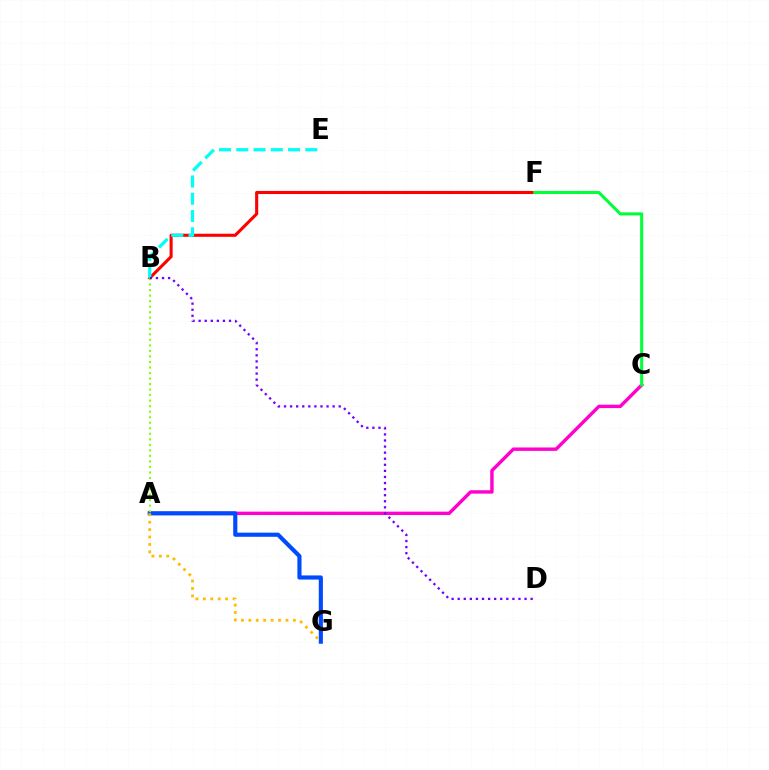{('A', 'C'): [{'color': '#ff00cf', 'line_style': 'solid', 'thickness': 2.44}], ('A', 'G'): [{'color': '#004bff', 'line_style': 'solid', 'thickness': 2.98}, {'color': '#ffbd00', 'line_style': 'dotted', 'thickness': 2.02}], ('B', 'F'): [{'color': '#ff0000', 'line_style': 'solid', 'thickness': 2.23}], ('B', 'E'): [{'color': '#00fff6', 'line_style': 'dashed', 'thickness': 2.34}], ('A', 'B'): [{'color': '#84ff00', 'line_style': 'dotted', 'thickness': 1.5}], ('C', 'F'): [{'color': '#00ff39', 'line_style': 'solid', 'thickness': 2.19}], ('B', 'D'): [{'color': '#7200ff', 'line_style': 'dotted', 'thickness': 1.65}]}